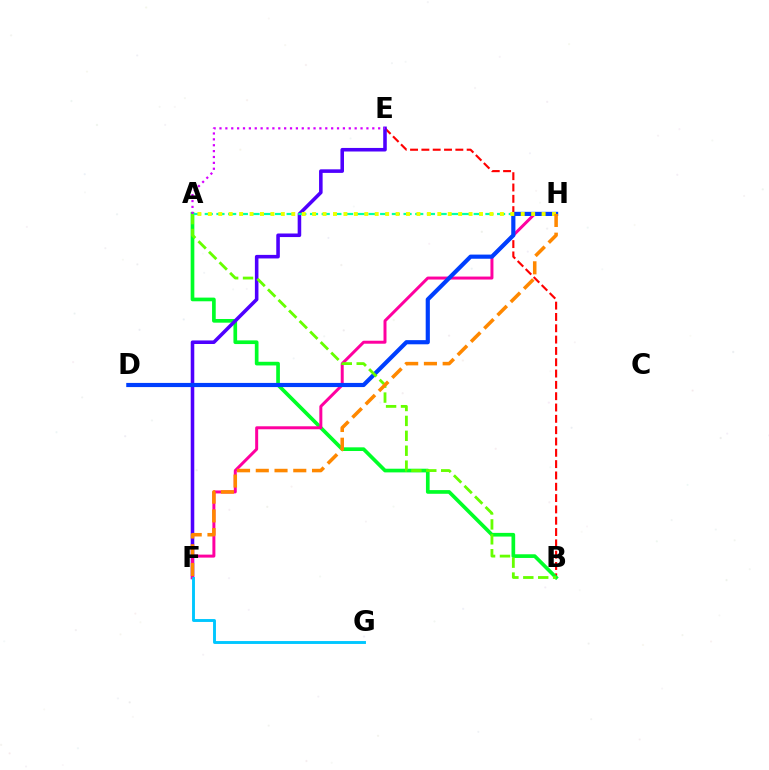{('B', 'E'): [{'color': '#ff0000', 'line_style': 'dashed', 'thickness': 1.54}], ('A', 'B'): [{'color': '#00ff27', 'line_style': 'solid', 'thickness': 2.65}, {'color': '#66ff00', 'line_style': 'dashed', 'thickness': 2.03}], ('E', 'F'): [{'color': '#4f00ff', 'line_style': 'solid', 'thickness': 2.57}], ('A', 'H'): [{'color': '#00ffaf', 'line_style': 'dashed', 'thickness': 1.59}, {'color': '#eeff00', 'line_style': 'dotted', 'thickness': 2.83}], ('F', 'H'): [{'color': '#ff00a0', 'line_style': 'solid', 'thickness': 2.15}, {'color': '#ff8800', 'line_style': 'dashed', 'thickness': 2.55}], ('D', 'H'): [{'color': '#003fff', 'line_style': 'solid', 'thickness': 2.99}], ('A', 'E'): [{'color': '#d600ff', 'line_style': 'dotted', 'thickness': 1.6}], ('F', 'G'): [{'color': '#00c7ff', 'line_style': 'solid', 'thickness': 2.08}]}